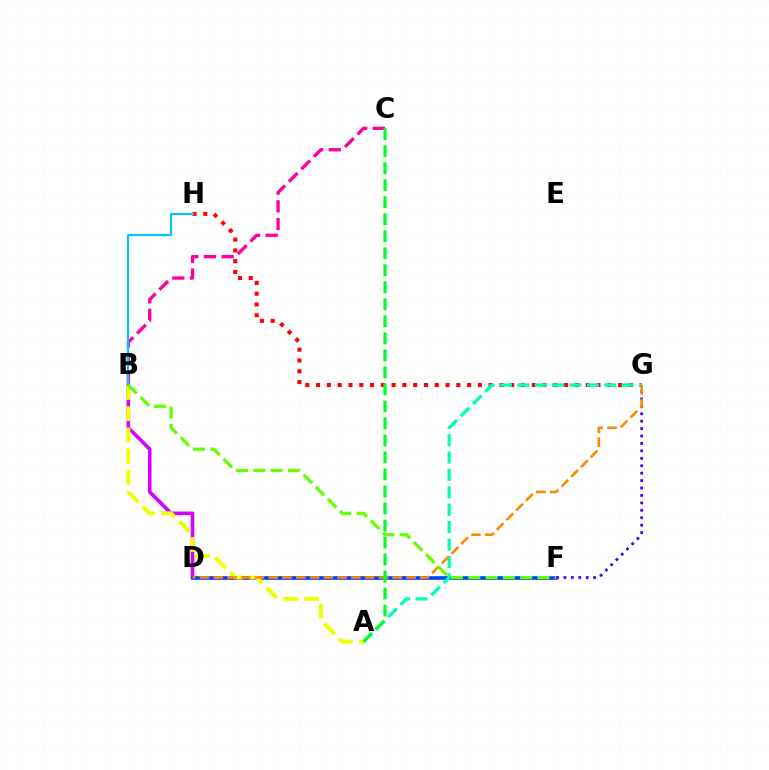{('G', 'H'): [{'color': '#ff0000', 'line_style': 'dotted', 'thickness': 2.93}], ('B', 'C'): [{'color': '#ff00a0', 'line_style': 'dashed', 'thickness': 2.4}], ('B', 'D'): [{'color': '#d600ff', 'line_style': 'solid', 'thickness': 2.61}], ('D', 'F'): [{'color': '#003fff', 'line_style': 'solid', 'thickness': 2.62}], ('A', 'B'): [{'color': '#eeff00', 'line_style': 'dashed', 'thickness': 2.89}], ('A', 'G'): [{'color': '#00ffaf', 'line_style': 'dashed', 'thickness': 2.36}], ('F', 'G'): [{'color': '#4f00ff', 'line_style': 'dotted', 'thickness': 2.02}], ('D', 'G'): [{'color': '#ff8800', 'line_style': 'dashed', 'thickness': 1.87}], ('A', 'C'): [{'color': '#00ff27', 'line_style': 'dashed', 'thickness': 2.31}], ('B', 'H'): [{'color': '#00c7ff', 'line_style': 'solid', 'thickness': 1.52}], ('B', 'F'): [{'color': '#66ff00', 'line_style': 'dashed', 'thickness': 2.35}]}